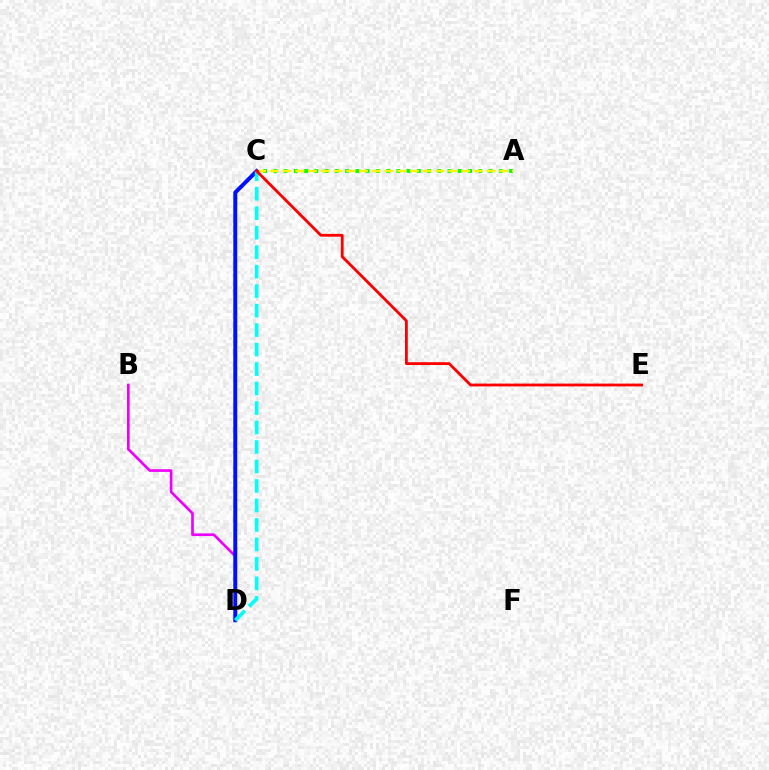{('B', 'D'): [{'color': '#ee00ff', 'line_style': 'solid', 'thickness': 1.93}], ('A', 'C'): [{'color': '#08ff00', 'line_style': 'dotted', 'thickness': 2.78}, {'color': '#fcf500', 'line_style': 'dashed', 'thickness': 1.73}], ('C', 'D'): [{'color': '#0010ff', 'line_style': 'solid', 'thickness': 2.86}, {'color': '#00fff6', 'line_style': 'dashed', 'thickness': 2.65}], ('C', 'E'): [{'color': '#ff0000', 'line_style': 'solid', 'thickness': 2.03}]}